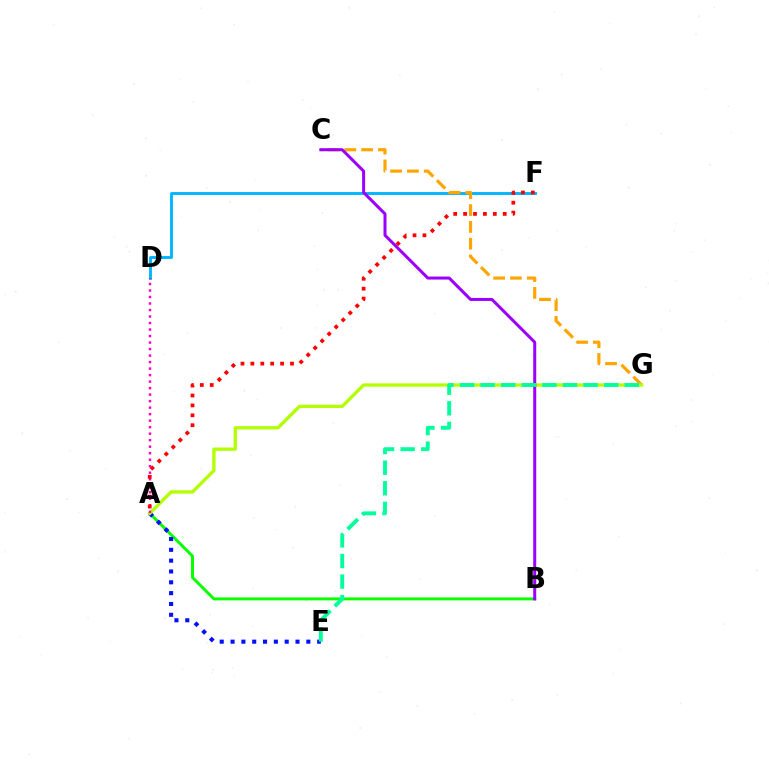{('D', 'F'): [{'color': '#00b5ff', 'line_style': 'solid', 'thickness': 2.07}], ('A', 'B'): [{'color': '#08ff00', 'line_style': 'solid', 'thickness': 2.12}], ('C', 'G'): [{'color': '#ffa500', 'line_style': 'dashed', 'thickness': 2.28}], ('A', 'E'): [{'color': '#0010ff', 'line_style': 'dotted', 'thickness': 2.94}], ('A', 'G'): [{'color': '#b3ff00', 'line_style': 'solid', 'thickness': 2.38}], ('A', 'D'): [{'color': '#ff00bd', 'line_style': 'dotted', 'thickness': 1.77}], ('A', 'F'): [{'color': '#ff0000', 'line_style': 'dotted', 'thickness': 2.69}], ('B', 'C'): [{'color': '#9b00ff', 'line_style': 'solid', 'thickness': 2.17}], ('E', 'G'): [{'color': '#00ff9d', 'line_style': 'dashed', 'thickness': 2.8}]}